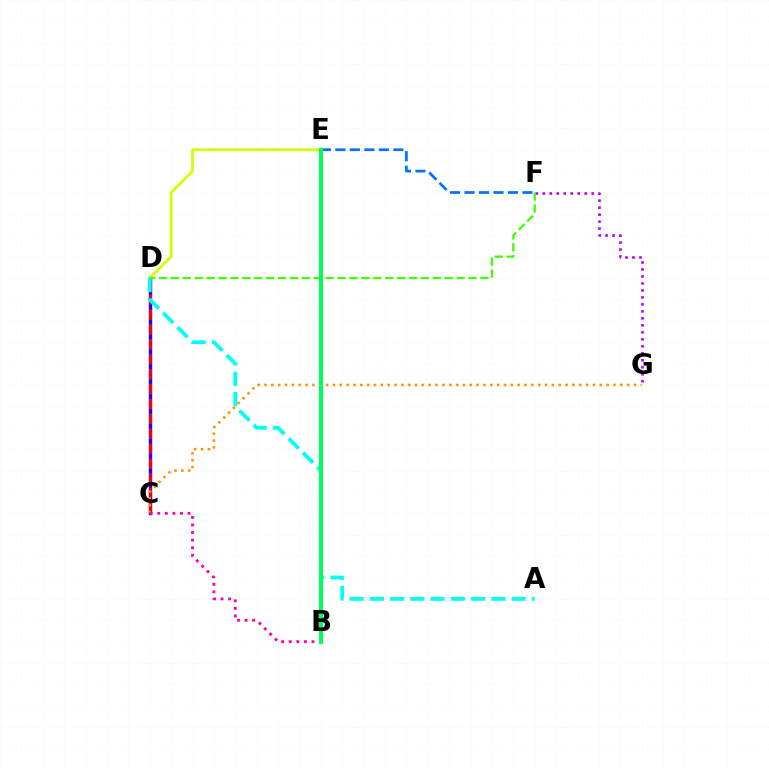{('E', 'F'): [{'color': '#0074ff', 'line_style': 'dashed', 'thickness': 1.97}], ('C', 'D'): [{'color': '#2500ff', 'line_style': 'solid', 'thickness': 2.47}, {'color': '#ff0000', 'line_style': 'dashed', 'thickness': 2.02}], ('F', 'G'): [{'color': '#b900ff', 'line_style': 'dotted', 'thickness': 1.9}], ('D', 'E'): [{'color': '#d1ff00', 'line_style': 'solid', 'thickness': 1.98}], ('C', 'G'): [{'color': '#ff9400', 'line_style': 'dotted', 'thickness': 1.86}], ('D', 'F'): [{'color': '#3dff00', 'line_style': 'dashed', 'thickness': 1.62}], ('A', 'D'): [{'color': '#00fff6', 'line_style': 'dashed', 'thickness': 2.75}], ('B', 'C'): [{'color': '#ff00ac', 'line_style': 'dotted', 'thickness': 2.06}], ('B', 'E'): [{'color': '#00ff5c', 'line_style': 'solid', 'thickness': 2.96}]}